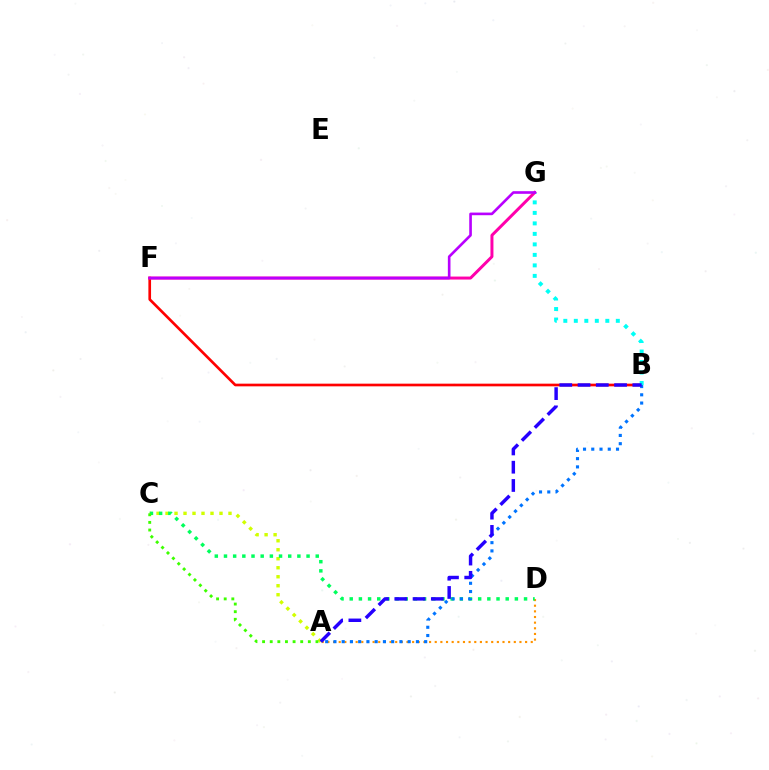{('B', 'F'): [{'color': '#ff0000', 'line_style': 'solid', 'thickness': 1.92}], ('A', 'C'): [{'color': '#d1ff00', 'line_style': 'dotted', 'thickness': 2.44}, {'color': '#3dff00', 'line_style': 'dotted', 'thickness': 2.07}], ('A', 'D'): [{'color': '#ff9400', 'line_style': 'dotted', 'thickness': 1.53}], ('C', 'D'): [{'color': '#00ff5c', 'line_style': 'dotted', 'thickness': 2.49}], ('B', 'G'): [{'color': '#00fff6', 'line_style': 'dotted', 'thickness': 2.85}], ('A', 'B'): [{'color': '#0074ff', 'line_style': 'dotted', 'thickness': 2.24}, {'color': '#2500ff', 'line_style': 'dashed', 'thickness': 2.48}], ('F', 'G'): [{'color': '#ff00ac', 'line_style': 'solid', 'thickness': 2.15}, {'color': '#b900ff', 'line_style': 'solid', 'thickness': 1.9}]}